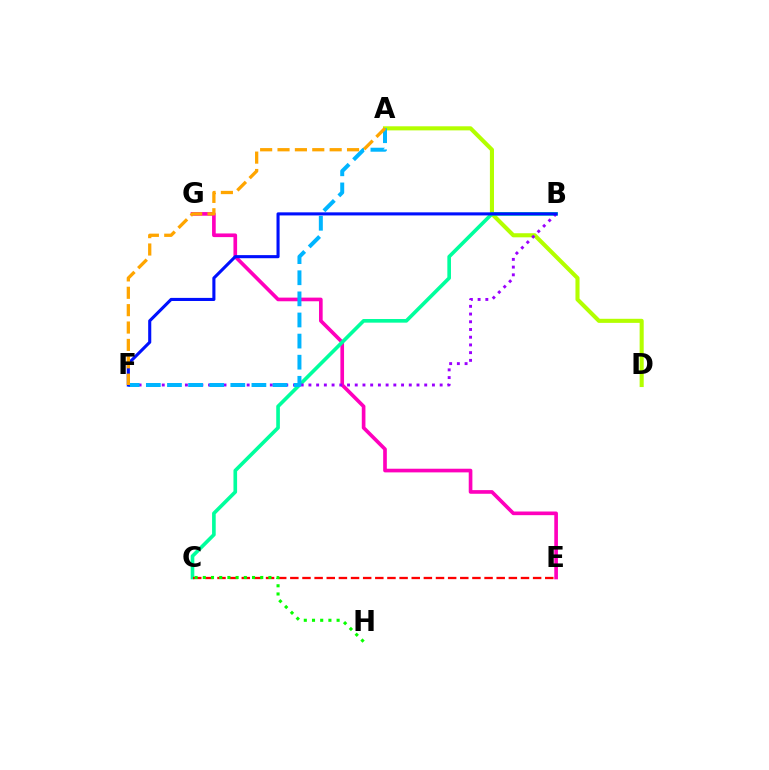{('A', 'D'): [{'color': '#b3ff00', 'line_style': 'solid', 'thickness': 2.94}], ('E', 'G'): [{'color': '#ff00bd', 'line_style': 'solid', 'thickness': 2.63}], ('B', 'C'): [{'color': '#00ff9d', 'line_style': 'solid', 'thickness': 2.62}], ('C', 'E'): [{'color': '#ff0000', 'line_style': 'dashed', 'thickness': 1.65}], ('B', 'F'): [{'color': '#9b00ff', 'line_style': 'dotted', 'thickness': 2.1}, {'color': '#0010ff', 'line_style': 'solid', 'thickness': 2.23}], ('A', 'F'): [{'color': '#00b5ff', 'line_style': 'dashed', 'thickness': 2.87}, {'color': '#ffa500', 'line_style': 'dashed', 'thickness': 2.36}], ('C', 'H'): [{'color': '#08ff00', 'line_style': 'dotted', 'thickness': 2.23}]}